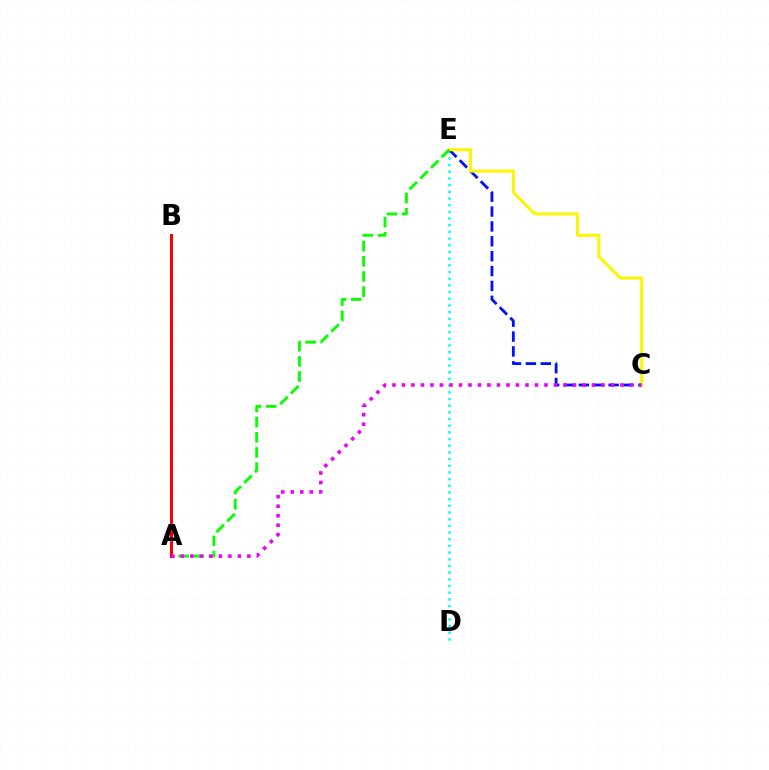{('D', 'E'): [{'color': '#00fff6', 'line_style': 'dotted', 'thickness': 1.82}], ('C', 'E'): [{'color': '#0010ff', 'line_style': 'dashed', 'thickness': 2.02}, {'color': '#fcf500', 'line_style': 'solid', 'thickness': 2.17}], ('A', 'E'): [{'color': '#08ff00', 'line_style': 'dashed', 'thickness': 2.06}], ('A', 'B'): [{'color': '#ff0000', 'line_style': 'solid', 'thickness': 2.16}], ('A', 'C'): [{'color': '#ee00ff', 'line_style': 'dotted', 'thickness': 2.58}]}